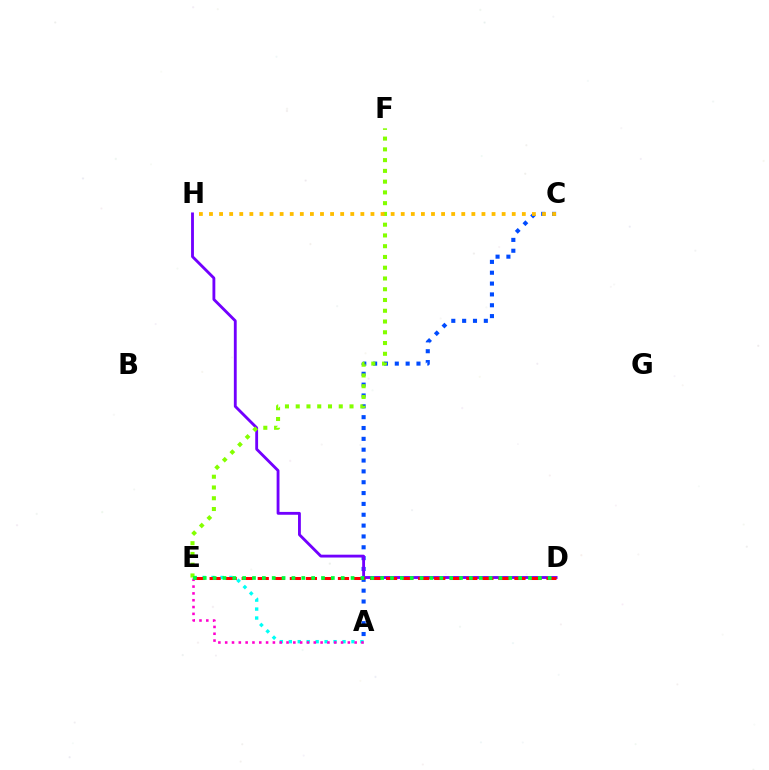{('A', 'C'): [{'color': '#004bff', 'line_style': 'dotted', 'thickness': 2.95}], ('A', 'E'): [{'color': '#00fff6', 'line_style': 'dotted', 'thickness': 2.43}, {'color': '#ff00cf', 'line_style': 'dotted', 'thickness': 1.85}], ('D', 'H'): [{'color': '#7200ff', 'line_style': 'solid', 'thickness': 2.05}], ('D', 'E'): [{'color': '#ff0000', 'line_style': 'dashed', 'thickness': 2.18}, {'color': '#00ff39', 'line_style': 'dotted', 'thickness': 2.68}], ('E', 'F'): [{'color': '#84ff00', 'line_style': 'dotted', 'thickness': 2.92}], ('C', 'H'): [{'color': '#ffbd00', 'line_style': 'dotted', 'thickness': 2.74}]}